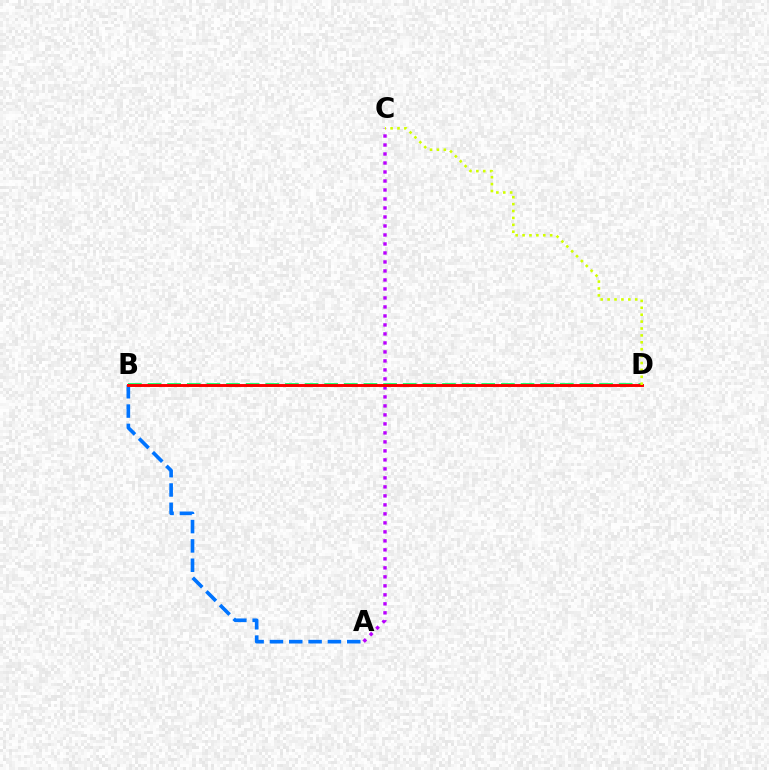{('A', 'C'): [{'color': '#b900ff', 'line_style': 'dotted', 'thickness': 2.44}], ('A', 'B'): [{'color': '#0074ff', 'line_style': 'dashed', 'thickness': 2.63}], ('B', 'D'): [{'color': '#00ff5c', 'line_style': 'dashed', 'thickness': 2.67}, {'color': '#ff0000', 'line_style': 'solid', 'thickness': 2.1}], ('C', 'D'): [{'color': '#d1ff00', 'line_style': 'dotted', 'thickness': 1.87}]}